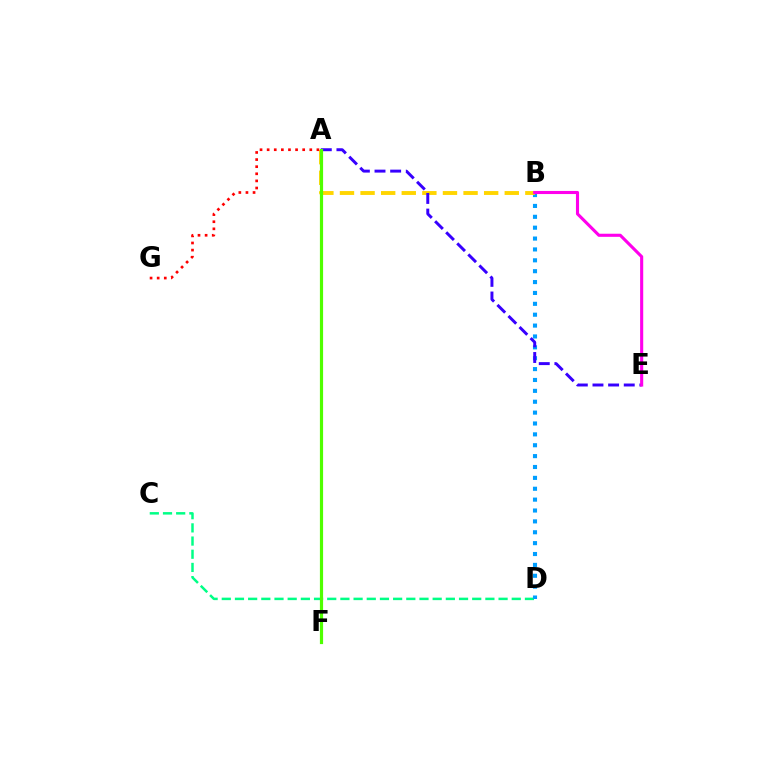{('C', 'D'): [{'color': '#00ff86', 'line_style': 'dashed', 'thickness': 1.79}], ('B', 'D'): [{'color': '#009eff', 'line_style': 'dotted', 'thickness': 2.96}], ('A', 'B'): [{'color': '#ffd500', 'line_style': 'dashed', 'thickness': 2.8}], ('A', 'E'): [{'color': '#3700ff', 'line_style': 'dashed', 'thickness': 2.13}], ('A', 'G'): [{'color': '#ff0000', 'line_style': 'dotted', 'thickness': 1.93}], ('A', 'F'): [{'color': '#4fff00', 'line_style': 'solid', 'thickness': 2.3}], ('B', 'E'): [{'color': '#ff00ed', 'line_style': 'solid', 'thickness': 2.23}]}